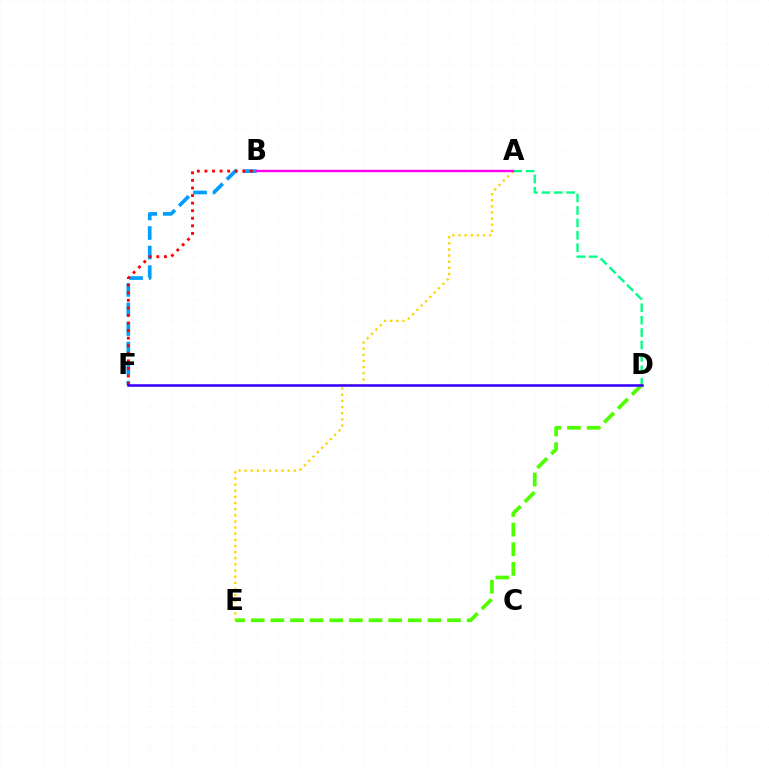{('B', 'F'): [{'color': '#009eff', 'line_style': 'dashed', 'thickness': 2.66}, {'color': '#ff0000', 'line_style': 'dotted', 'thickness': 2.06}], ('A', 'D'): [{'color': '#00ff86', 'line_style': 'dashed', 'thickness': 1.68}], ('A', 'E'): [{'color': '#ffd500', 'line_style': 'dotted', 'thickness': 1.67}], ('D', 'E'): [{'color': '#4fff00', 'line_style': 'dashed', 'thickness': 2.67}], ('A', 'B'): [{'color': '#ff00ed', 'line_style': 'solid', 'thickness': 1.73}], ('D', 'F'): [{'color': '#3700ff', 'line_style': 'solid', 'thickness': 1.83}]}